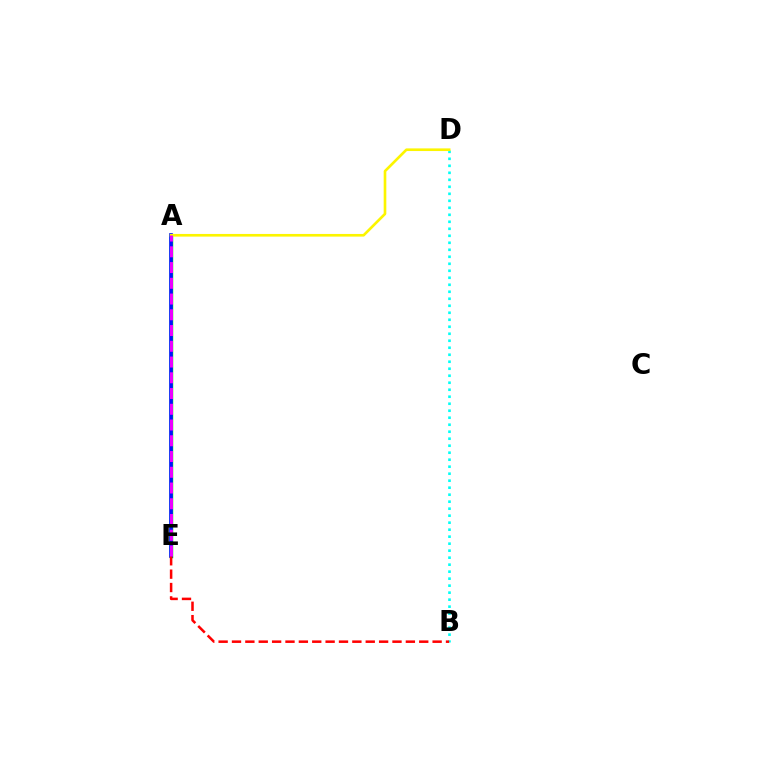{('B', 'D'): [{'color': '#00fff6', 'line_style': 'dotted', 'thickness': 1.9}], ('A', 'E'): [{'color': '#08ff00', 'line_style': 'solid', 'thickness': 2.52}, {'color': '#0010ff', 'line_style': 'solid', 'thickness': 2.62}, {'color': '#ee00ff', 'line_style': 'dashed', 'thickness': 2.14}], ('B', 'E'): [{'color': '#ff0000', 'line_style': 'dashed', 'thickness': 1.82}], ('A', 'D'): [{'color': '#fcf500', 'line_style': 'solid', 'thickness': 1.91}]}